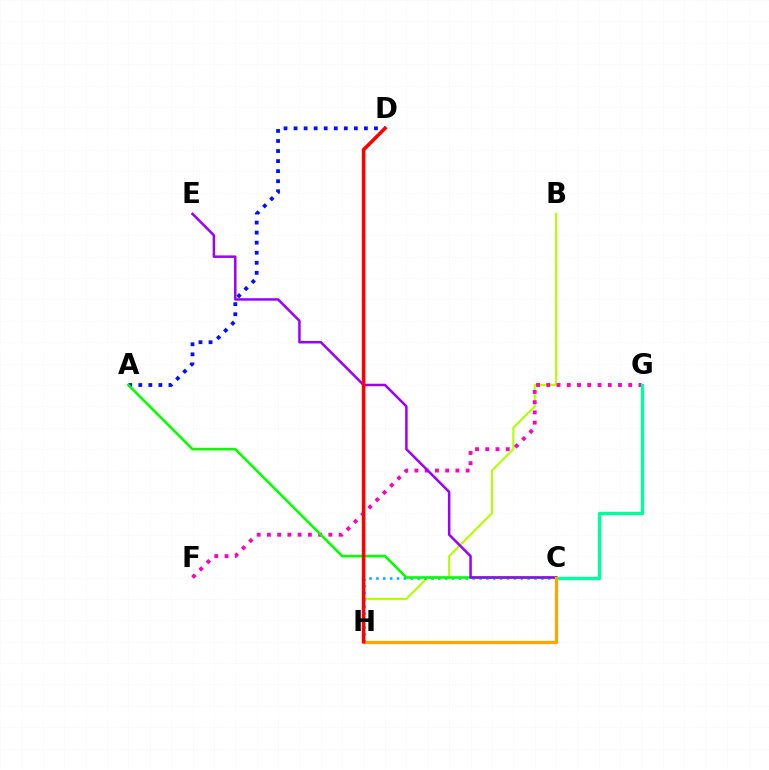{('B', 'H'): [{'color': '#b3ff00', 'line_style': 'solid', 'thickness': 1.54}], ('F', 'G'): [{'color': '#ff00bd', 'line_style': 'dotted', 'thickness': 2.78}], ('A', 'D'): [{'color': '#0010ff', 'line_style': 'dotted', 'thickness': 2.73}], ('C', 'G'): [{'color': '#00ff9d', 'line_style': 'solid', 'thickness': 2.39}], ('C', 'H'): [{'color': '#00b5ff', 'line_style': 'dotted', 'thickness': 1.87}, {'color': '#ffa500', 'line_style': 'solid', 'thickness': 2.33}], ('A', 'C'): [{'color': '#08ff00', 'line_style': 'solid', 'thickness': 1.89}], ('C', 'E'): [{'color': '#9b00ff', 'line_style': 'solid', 'thickness': 1.8}], ('D', 'H'): [{'color': '#ff0000', 'line_style': 'solid', 'thickness': 2.59}]}